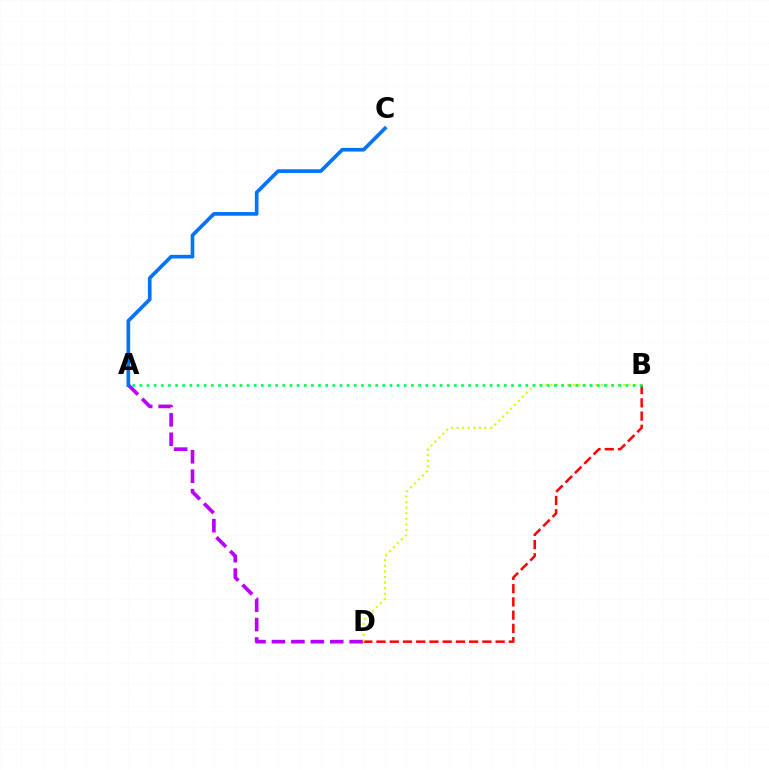{('B', 'D'): [{'color': '#ff0000', 'line_style': 'dashed', 'thickness': 1.8}, {'color': '#d1ff00', 'line_style': 'dotted', 'thickness': 1.52}], ('A', 'D'): [{'color': '#b900ff', 'line_style': 'dashed', 'thickness': 2.64}], ('A', 'C'): [{'color': '#0074ff', 'line_style': 'solid', 'thickness': 2.64}], ('A', 'B'): [{'color': '#00ff5c', 'line_style': 'dotted', 'thickness': 1.94}]}